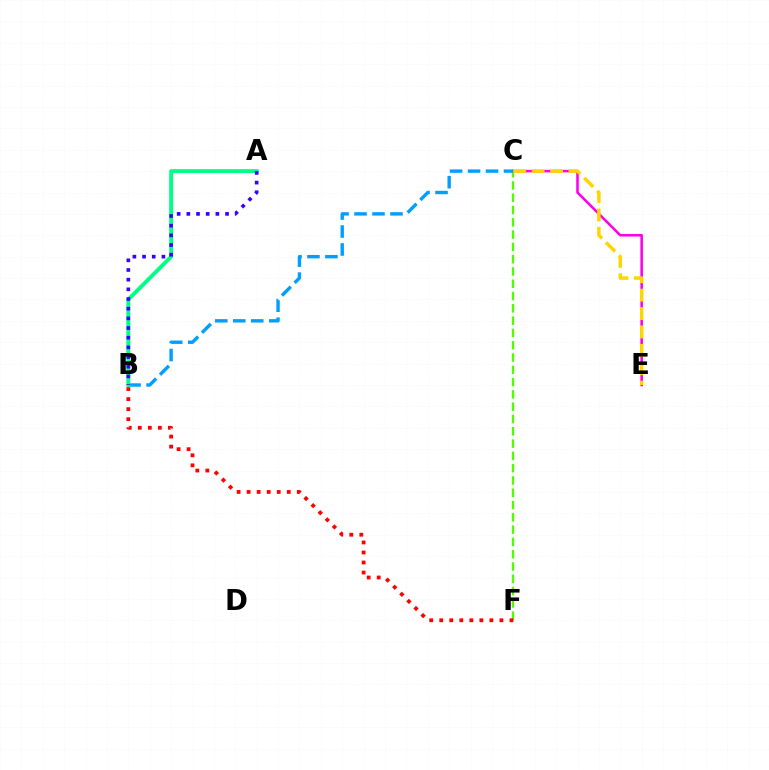{('C', 'E'): [{'color': '#ff00ed', 'line_style': 'solid', 'thickness': 1.85}, {'color': '#ffd500', 'line_style': 'dashed', 'thickness': 2.5}], ('C', 'F'): [{'color': '#4fff00', 'line_style': 'dashed', 'thickness': 1.67}], ('B', 'C'): [{'color': '#009eff', 'line_style': 'dashed', 'thickness': 2.44}], ('A', 'B'): [{'color': '#00ff86', 'line_style': 'solid', 'thickness': 2.8}, {'color': '#3700ff', 'line_style': 'dotted', 'thickness': 2.63}], ('B', 'F'): [{'color': '#ff0000', 'line_style': 'dotted', 'thickness': 2.73}]}